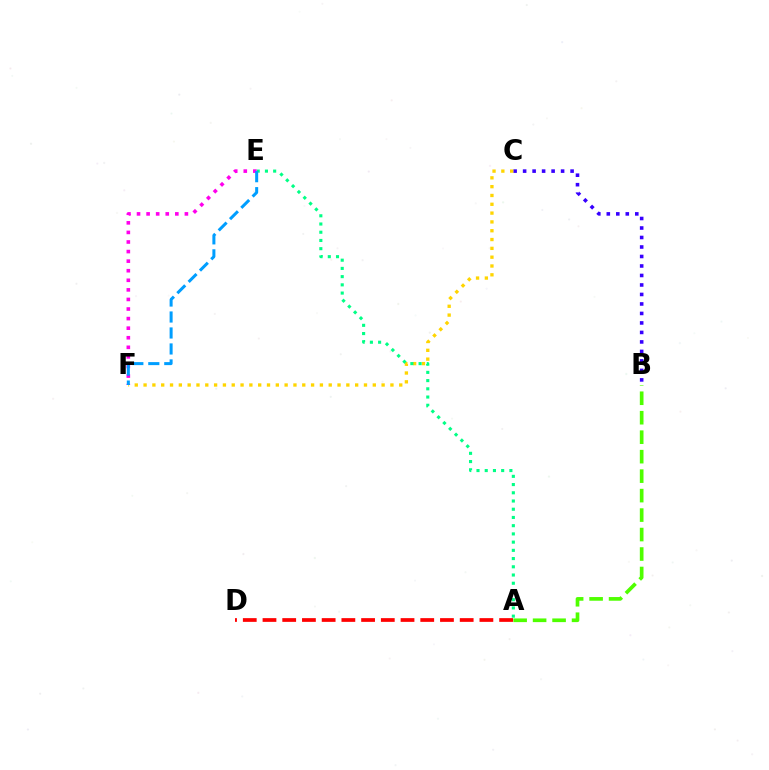{('A', 'D'): [{'color': '#ff0000', 'line_style': 'dashed', 'thickness': 2.68}], ('B', 'C'): [{'color': '#3700ff', 'line_style': 'dotted', 'thickness': 2.58}], ('C', 'F'): [{'color': '#ffd500', 'line_style': 'dotted', 'thickness': 2.4}], ('A', 'E'): [{'color': '#00ff86', 'line_style': 'dotted', 'thickness': 2.23}], ('E', 'F'): [{'color': '#ff00ed', 'line_style': 'dotted', 'thickness': 2.6}, {'color': '#009eff', 'line_style': 'dashed', 'thickness': 2.17}], ('A', 'B'): [{'color': '#4fff00', 'line_style': 'dashed', 'thickness': 2.65}]}